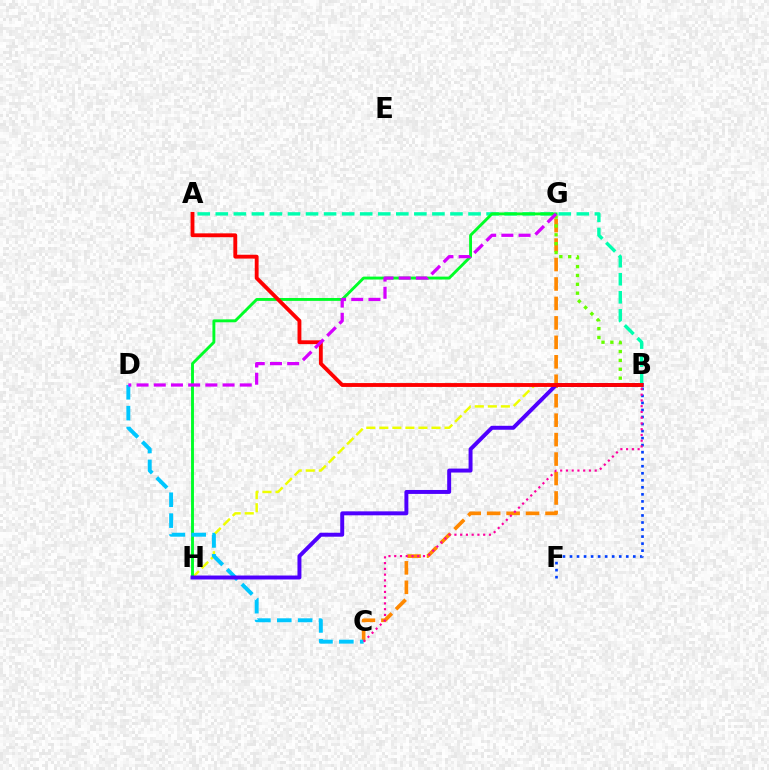{('B', 'F'): [{'color': '#003fff', 'line_style': 'dotted', 'thickness': 1.91}], ('A', 'B'): [{'color': '#00ffaf', 'line_style': 'dashed', 'thickness': 2.45}, {'color': '#ff0000', 'line_style': 'solid', 'thickness': 2.77}], ('B', 'H'): [{'color': '#eeff00', 'line_style': 'dashed', 'thickness': 1.77}, {'color': '#4f00ff', 'line_style': 'solid', 'thickness': 2.84}], ('C', 'G'): [{'color': '#ff8800', 'line_style': 'dashed', 'thickness': 2.64}], ('G', 'H'): [{'color': '#00ff27', 'line_style': 'solid', 'thickness': 2.08}], ('C', 'D'): [{'color': '#00c7ff', 'line_style': 'dashed', 'thickness': 2.83}], ('B', 'G'): [{'color': '#66ff00', 'line_style': 'dotted', 'thickness': 2.41}], ('B', 'C'): [{'color': '#ff00a0', 'line_style': 'dotted', 'thickness': 1.56}], ('D', 'G'): [{'color': '#d600ff', 'line_style': 'dashed', 'thickness': 2.34}]}